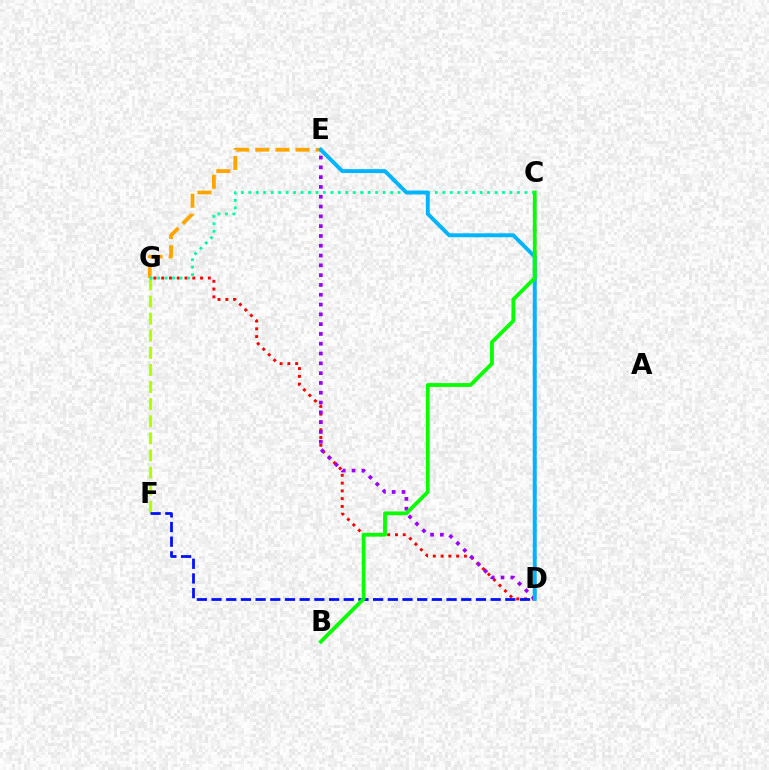{('E', 'G'): [{'color': '#ffa500', 'line_style': 'dashed', 'thickness': 2.73}], ('C', 'D'): [{'color': '#ff00bd', 'line_style': 'dashed', 'thickness': 1.78}], ('D', 'G'): [{'color': '#ff0000', 'line_style': 'dotted', 'thickness': 2.11}], ('F', 'G'): [{'color': '#b3ff00', 'line_style': 'dashed', 'thickness': 2.32}], ('D', 'E'): [{'color': '#9b00ff', 'line_style': 'dotted', 'thickness': 2.66}, {'color': '#00b5ff', 'line_style': 'solid', 'thickness': 2.82}], ('C', 'G'): [{'color': '#00ff9d', 'line_style': 'dotted', 'thickness': 2.03}], ('D', 'F'): [{'color': '#0010ff', 'line_style': 'dashed', 'thickness': 2.0}], ('B', 'C'): [{'color': '#08ff00', 'line_style': 'solid', 'thickness': 2.74}]}